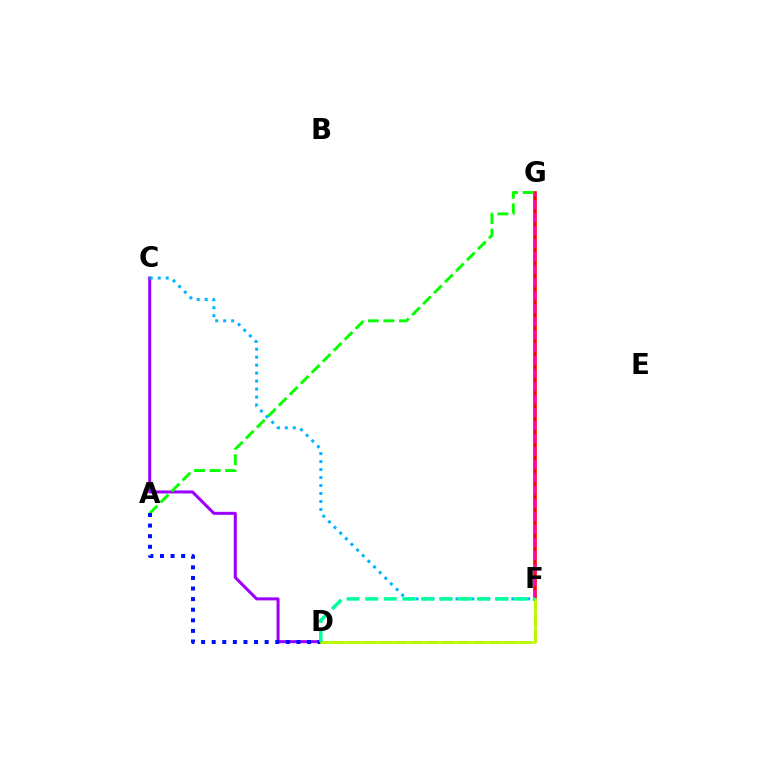{('F', 'G'): [{'color': '#ff0000', 'line_style': 'solid', 'thickness': 2.59}, {'color': '#ff00bd', 'line_style': 'dashed', 'thickness': 1.76}], ('D', 'F'): [{'color': '#ffa500', 'line_style': 'dashed', 'thickness': 2.12}, {'color': '#b3ff00', 'line_style': 'solid', 'thickness': 1.93}, {'color': '#00ff9d', 'line_style': 'dashed', 'thickness': 2.53}], ('C', 'D'): [{'color': '#9b00ff', 'line_style': 'solid', 'thickness': 2.18}], ('A', 'G'): [{'color': '#08ff00', 'line_style': 'dashed', 'thickness': 2.11}], ('A', 'D'): [{'color': '#0010ff', 'line_style': 'dotted', 'thickness': 2.88}], ('C', 'F'): [{'color': '#00b5ff', 'line_style': 'dotted', 'thickness': 2.17}]}